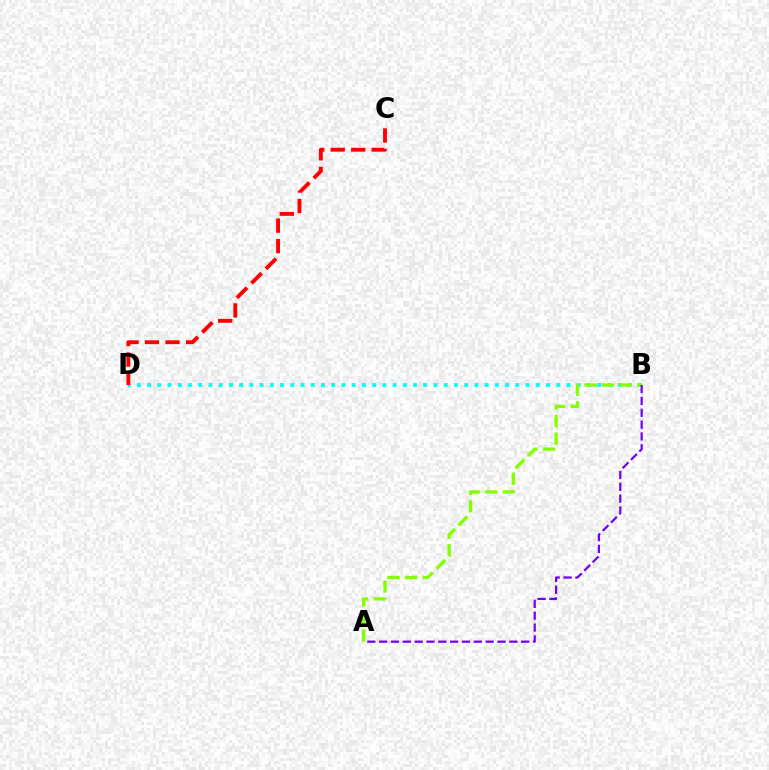{('B', 'D'): [{'color': '#00fff6', 'line_style': 'dotted', 'thickness': 2.78}], ('A', 'B'): [{'color': '#84ff00', 'line_style': 'dashed', 'thickness': 2.39}, {'color': '#7200ff', 'line_style': 'dashed', 'thickness': 1.61}], ('C', 'D'): [{'color': '#ff0000', 'line_style': 'dashed', 'thickness': 2.79}]}